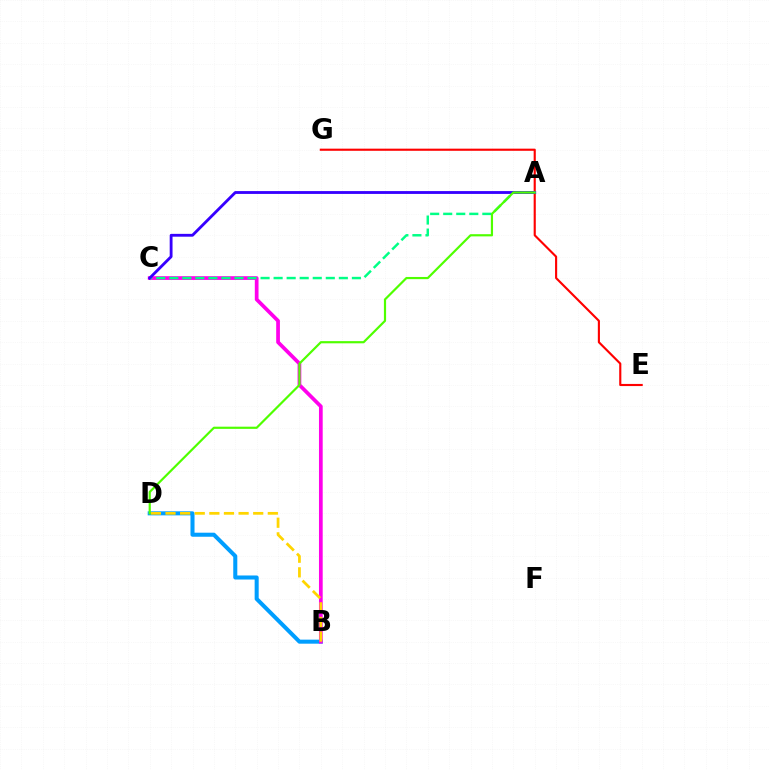{('B', 'D'): [{'color': '#009eff', 'line_style': 'solid', 'thickness': 2.91}, {'color': '#ffd500', 'line_style': 'dashed', 'thickness': 1.99}], ('E', 'G'): [{'color': '#ff0000', 'line_style': 'solid', 'thickness': 1.53}], ('B', 'C'): [{'color': '#ff00ed', 'line_style': 'solid', 'thickness': 2.68}], ('A', 'C'): [{'color': '#00ff86', 'line_style': 'dashed', 'thickness': 1.77}, {'color': '#3700ff', 'line_style': 'solid', 'thickness': 2.04}], ('A', 'D'): [{'color': '#4fff00', 'line_style': 'solid', 'thickness': 1.58}]}